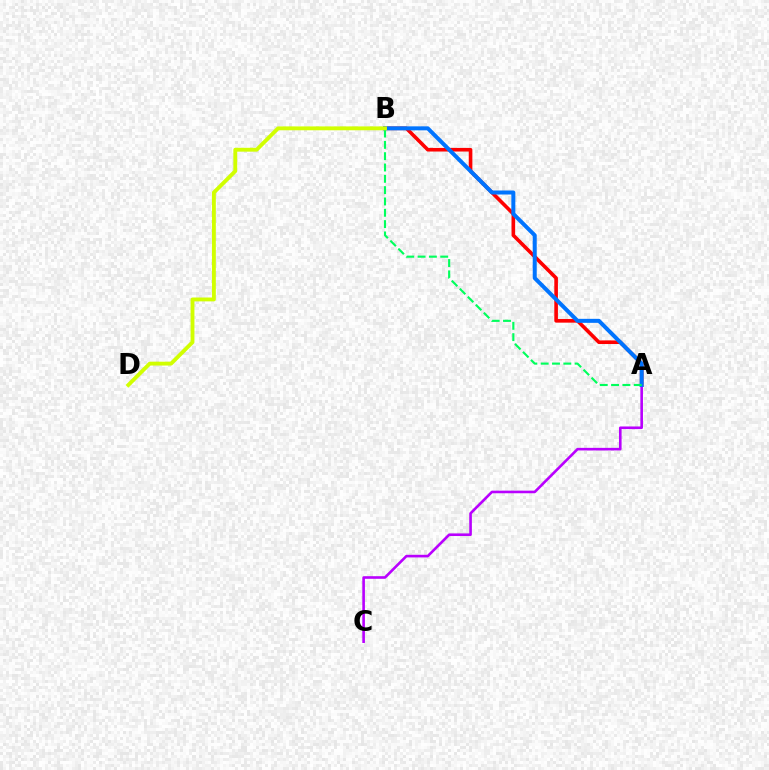{('A', 'C'): [{'color': '#b900ff', 'line_style': 'solid', 'thickness': 1.88}], ('A', 'B'): [{'color': '#ff0000', 'line_style': 'solid', 'thickness': 2.6}, {'color': '#0074ff', 'line_style': 'solid', 'thickness': 2.88}, {'color': '#00ff5c', 'line_style': 'dashed', 'thickness': 1.54}], ('B', 'D'): [{'color': '#d1ff00', 'line_style': 'solid', 'thickness': 2.78}]}